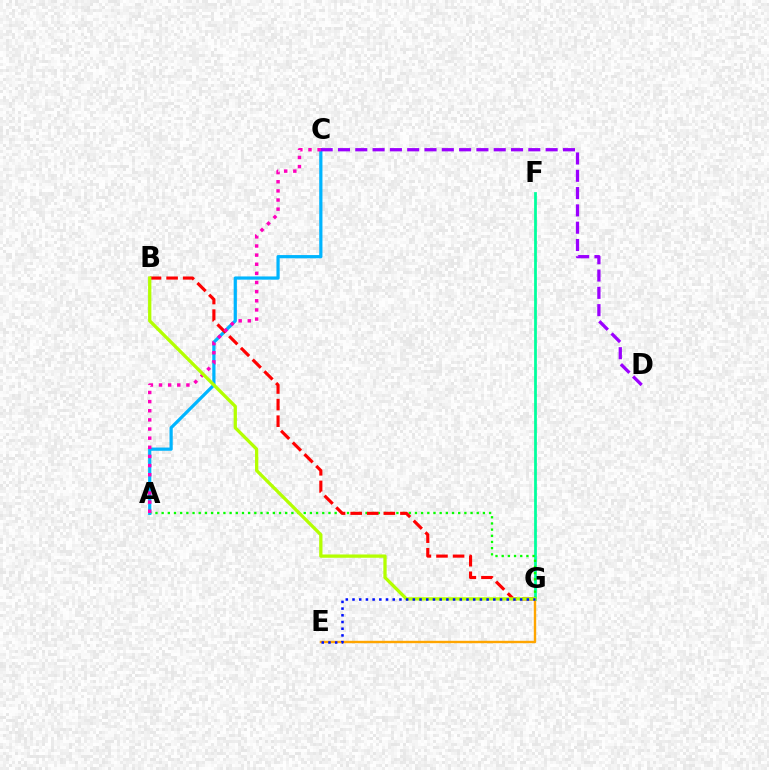{('F', 'G'): [{'color': '#00ff9d', 'line_style': 'solid', 'thickness': 1.98}], ('A', 'G'): [{'color': '#08ff00', 'line_style': 'dotted', 'thickness': 1.68}], ('E', 'G'): [{'color': '#ffa500', 'line_style': 'solid', 'thickness': 1.73}, {'color': '#0010ff', 'line_style': 'dotted', 'thickness': 1.82}], ('A', 'C'): [{'color': '#00b5ff', 'line_style': 'solid', 'thickness': 2.32}, {'color': '#ff00bd', 'line_style': 'dotted', 'thickness': 2.48}], ('C', 'D'): [{'color': '#9b00ff', 'line_style': 'dashed', 'thickness': 2.35}], ('B', 'G'): [{'color': '#ff0000', 'line_style': 'dashed', 'thickness': 2.25}, {'color': '#b3ff00', 'line_style': 'solid', 'thickness': 2.36}]}